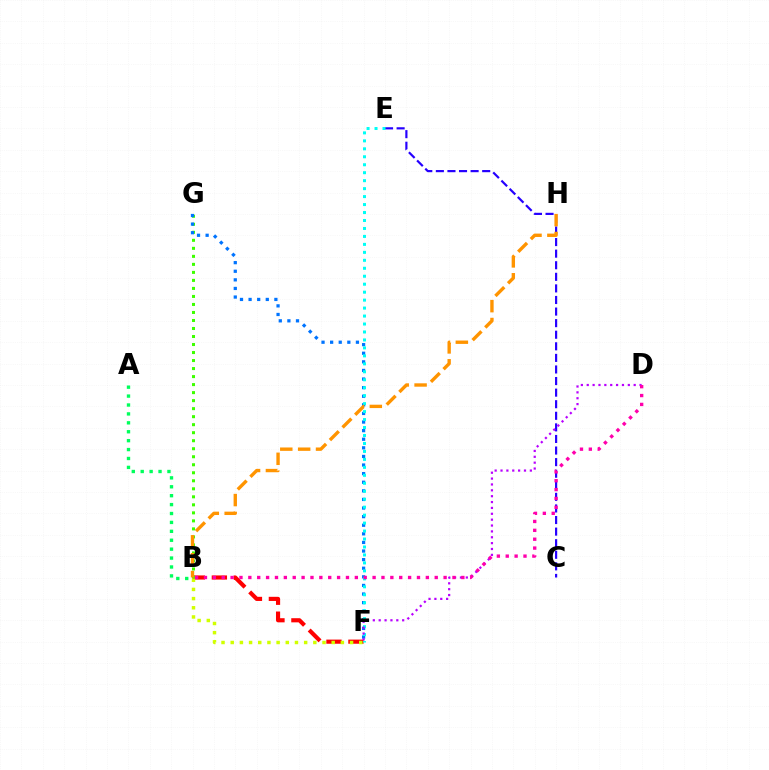{('A', 'B'): [{'color': '#00ff5c', 'line_style': 'dotted', 'thickness': 2.42}], ('B', 'F'): [{'color': '#ff0000', 'line_style': 'dashed', 'thickness': 2.98}, {'color': '#d1ff00', 'line_style': 'dotted', 'thickness': 2.49}], ('B', 'G'): [{'color': '#3dff00', 'line_style': 'dotted', 'thickness': 2.18}], ('F', 'G'): [{'color': '#0074ff', 'line_style': 'dotted', 'thickness': 2.34}], ('C', 'E'): [{'color': '#2500ff', 'line_style': 'dashed', 'thickness': 1.57}], ('E', 'F'): [{'color': '#00fff6', 'line_style': 'dotted', 'thickness': 2.16}], ('D', 'F'): [{'color': '#b900ff', 'line_style': 'dotted', 'thickness': 1.59}], ('B', 'H'): [{'color': '#ff9400', 'line_style': 'dashed', 'thickness': 2.43}], ('B', 'D'): [{'color': '#ff00ac', 'line_style': 'dotted', 'thickness': 2.41}]}